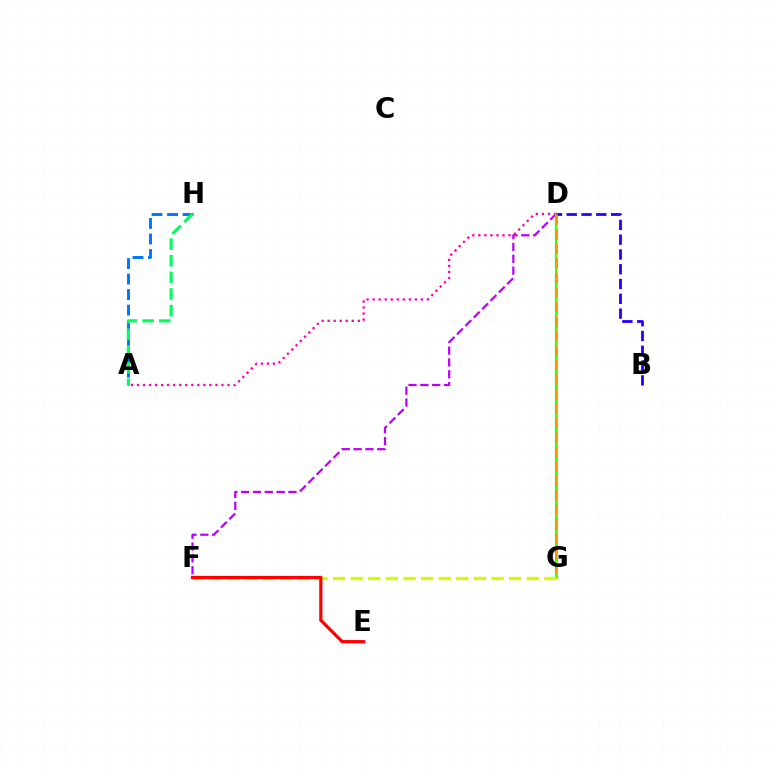{('D', 'G'): [{'color': '#00fff6', 'line_style': 'dashed', 'thickness': 2.03}, {'color': '#3dff00', 'line_style': 'solid', 'thickness': 1.64}, {'color': '#ff9400', 'line_style': 'dashed', 'thickness': 1.97}], ('D', 'F'): [{'color': '#b900ff', 'line_style': 'dashed', 'thickness': 1.61}], ('A', 'D'): [{'color': '#ff00ac', 'line_style': 'dotted', 'thickness': 1.64}], ('A', 'H'): [{'color': '#0074ff', 'line_style': 'dashed', 'thickness': 2.11}, {'color': '#00ff5c', 'line_style': 'dashed', 'thickness': 2.26}], ('B', 'D'): [{'color': '#2500ff', 'line_style': 'dashed', 'thickness': 2.01}], ('F', 'G'): [{'color': '#d1ff00', 'line_style': 'dashed', 'thickness': 2.39}], ('E', 'F'): [{'color': '#ff0000', 'line_style': 'solid', 'thickness': 2.32}]}